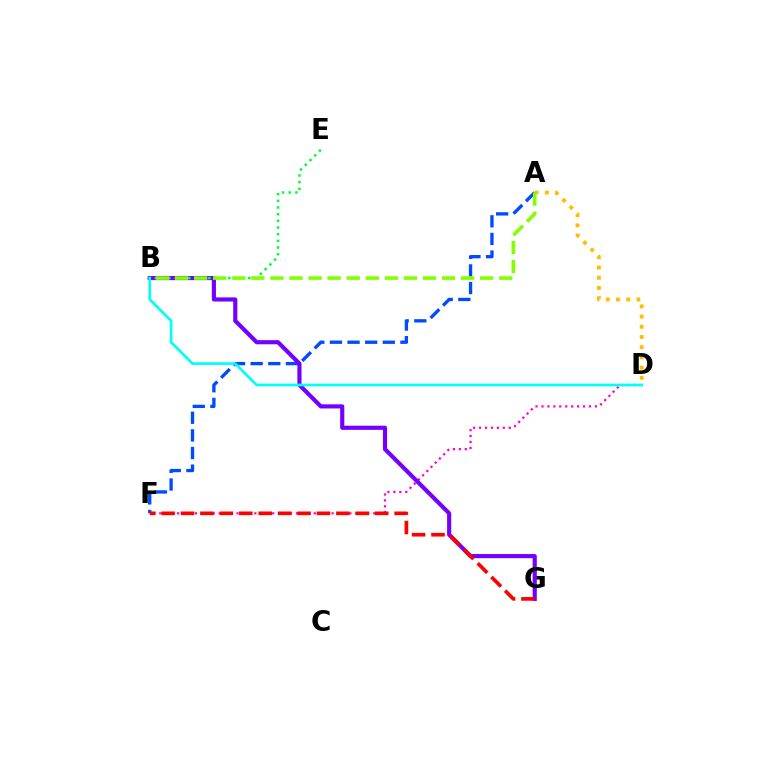{('A', 'F'): [{'color': '#004bff', 'line_style': 'dashed', 'thickness': 2.39}], ('A', 'D'): [{'color': '#ffbd00', 'line_style': 'dotted', 'thickness': 2.77}], ('D', 'F'): [{'color': '#ff00cf', 'line_style': 'dotted', 'thickness': 1.61}], ('B', 'G'): [{'color': '#7200ff', 'line_style': 'solid', 'thickness': 2.98}], ('B', 'E'): [{'color': '#00ff39', 'line_style': 'dotted', 'thickness': 1.81}], ('B', 'D'): [{'color': '#00fff6', 'line_style': 'solid', 'thickness': 1.93}], ('A', 'B'): [{'color': '#84ff00', 'line_style': 'dashed', 'thickness': 2.59}], ('F', 'G'): [{'color': '#ff0000', 'line_style': 'dashed', 'thickness': 2.64}]}